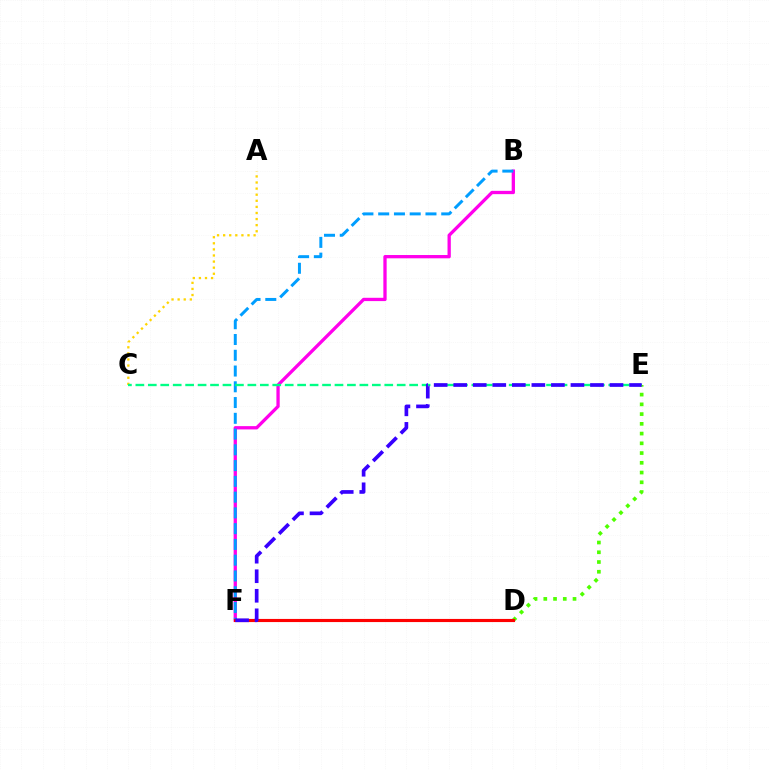{('B', 'F'): [{'color': '#ff00ed', 'line_style': 'solid', 'thickness': 2.37}, {'color': '#009eff', 'line_style': 'dashed', 'thickness': 2.14}], ('A', 'C'): [{'color': '#ffd500', 'line_style': 'dotted', 'thickness': 1.66}], ('C', 'E'): [{'color': '#00ff86', 'line_style': 'dashed', 'thickness': 1.69}], ('D', 'E'): [{'color': '#4fff00', 'line_style': 'dotted', 'thickness': 2.65}], ('D', 'F'): [{'color': '#ff0000', 'line_style': 'solid', 'thickness': 2.26}], ('E', 'F'): [{'color': '#3700ff', 'line_style': 'dashed', 'thickness': 2.65}]}